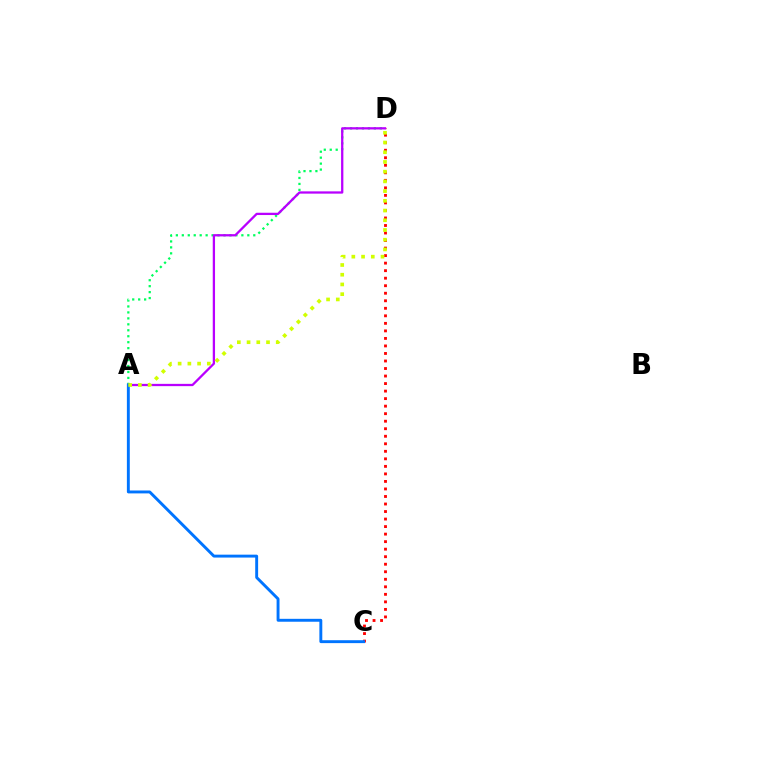{('A', 'D'): [{'color': '#00ff5c', 'line_style': 'dotted', 'thickness': 1.62}, {'color': '#b900ff', 'line_style': 'solid', 'thickness': 1.64}, {'color': '#d1ff00', 'line_style': 'dotted', 'thickness': 2.64}], ('C', 'D'): [{'color': '#ff0000', 'line_style': 'dotted', 'thickness': 2.05}], ('A', 'C'): [{'color': '#0074ff', 'line_style': 'solid', 'thickness': 2.1}]}